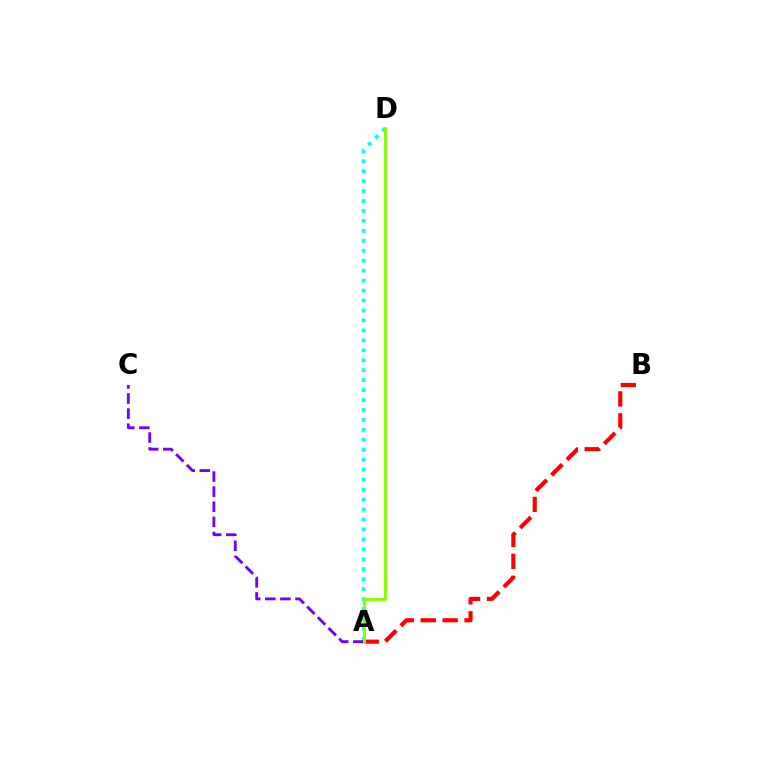{('A', 'D'): [{'color': '#00fff6', 'line_style': 'dotted', 'thickness': 2.7}, {'color': '#84ff00', 'line_style': 'solid', 'thickness': 2.09}], ('A', 'C'): [{'color': '#7200ff', 'line_style': 'dashed', 'thickness': 2.05}], ('A', 'B'): [{'color': '#ff0000', 'line_style': 'dashed', 'thickness': 2.98}]}